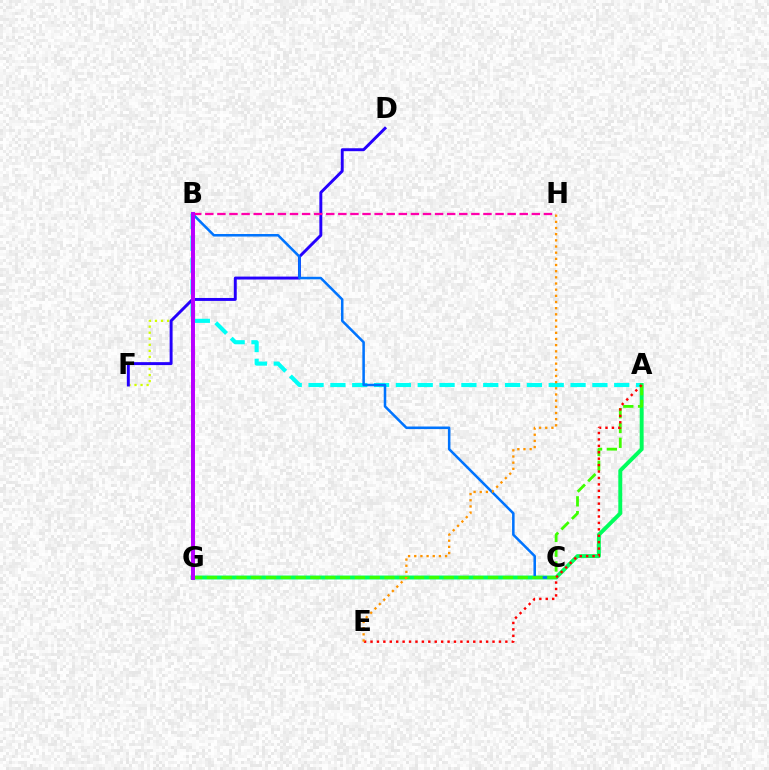{('A', 'B'): [{'color': '#00fff6', 'line_style': 'dashed', 'thickness': 2.97}], ('A', 'G'): [{'color': '#00ff5c', 'line_style': 'solid', 'thickness': 2.83}, {'color': '#3dff00', 'line_style': 'dashed', 'thickness': 2.01}], ('B', 'F'): [{'color': '#d1ff00', 'line_style': 'dotted', 'thickness': 1.64}], ('D', 'F'): [{'color': '#2500ff', 'line_style': 'solid', 'thickness': 2.11}], ('B', 'C'): [{'color': '#0074ff', 'line_style': 'solid', 'thickness': 1.83}], ('B', 'H'): [{'color': '#ff00ac', 'line_style': 'dashed', 'thickness': 1.64}], ('B', 'G'): [{'color': '#b900ff', 'line_style': 'solid', 'thickness': 2.86}], ('A', 'E'): [{'color': '#ff0000', 'line_style': 'dotted', 'thickness': 1.74}], ('E', 'H'): [{'color': '#ff9400', 'line_style': 'dotted', 'thickness': 1.68}]}